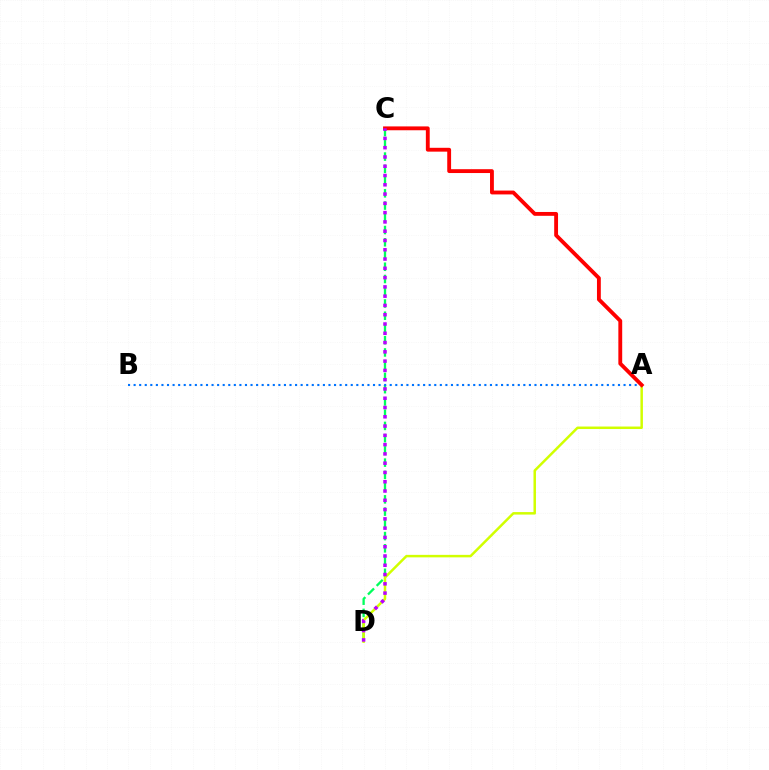{('C', 'D'): [{'color': '#00ff5c', 'line_style': 'dashed', 'thickness': 1.66}, {'color': '#b900ff', 'line_style': 'dotted', 'thickness': 2.52}], ('A', 'D'): [{'color': '#d1ff00', 'line_style': 'solid', 'thickness': 1.79}], ('A', 'B'): [{'color': '#0074ff', 'line_style': 'dotted', 'thickness': 1.51}], ('A', 'C'): [{'color': '#ff0000', 'line_style': 'solid', 'thickness': 2.77}]}